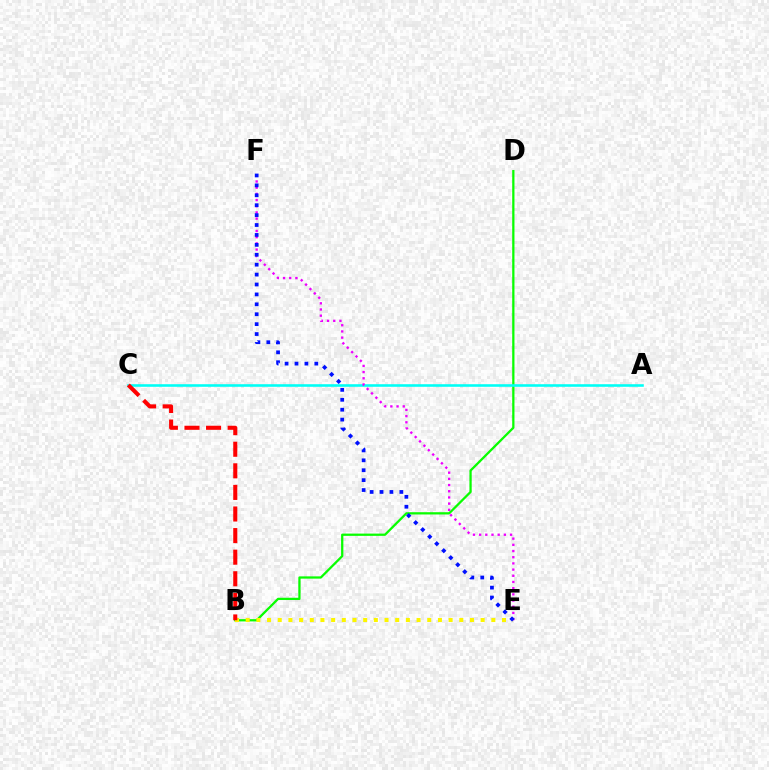{('B', 'D'): [{'color': '#08ff00', 'line_style': 'solid', 'thickness': 1.63}], ('B', 'E'): [{'color': '#fcf500', 'line_style': 'dotted', 'thickness': 2.9}], ('A', 'C'): [{'color': '#00fff6', 'line_style': 'solid', 'thickness': 1.86}], ('B', 'C'): [{'color': '#ff0000', 'line_style': 'dashed', 'thickness': 2.93}], ('E', 'F'): [{'color': '#ee00ff', 'line_style': 'dotted', 'thickness': 1.68}, {'color': '#0010ff', 'line_style': 'dotted', 'thickness': 2.69}]}